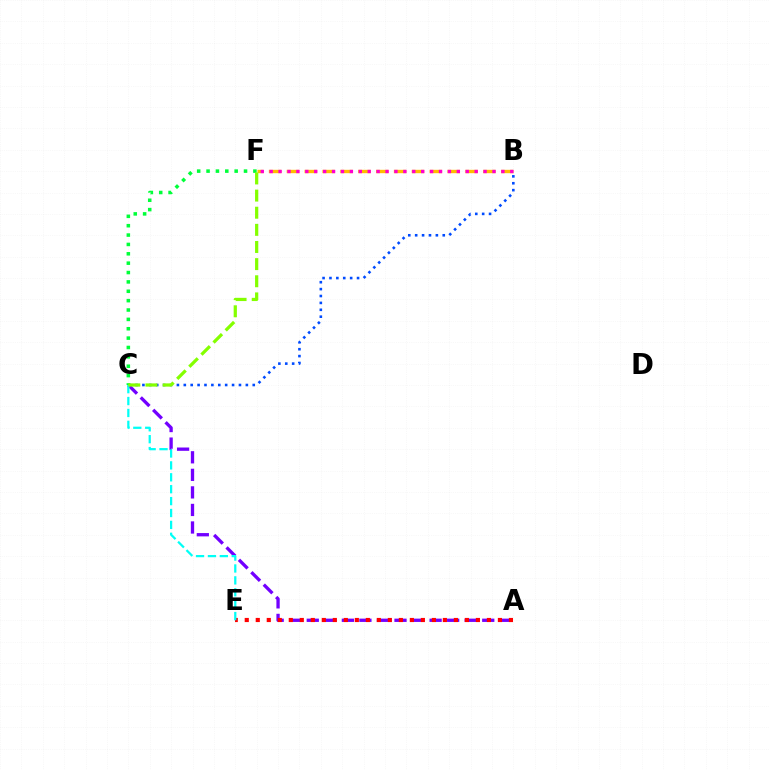{('B', 'C'): [{'color': '#004bff', 'line_style': 'dotted', 'thickness': 1.87}], ('A', 'C'): [{'color': '#7200ff', 'line_style': 'dashed', 'thickness': 2.38}], ('A', 'E'): [{'color': '#ff0000', 'line_style': 'dotted', 'thickness': 2.99}], ('B', 'F'): [{'color': '#ffbd00', 'line_style': 'dashed', 'thickness': 2.43}, {'color': '#ff00cf', 'line_style': 'dotted', 'thickness': 2.42}], ('C', 'E'): [{'color': '#00fff6', 'line_style': 'dashed', 'thickness': 1.62}], ('C', 'F'): [{'color': '#00ff39', 'line_style': 'dotted', 'thickness': 2.55}, {'color': '#84ff00', 'line_style': 'dashed', 'thickness': 2.33}]}